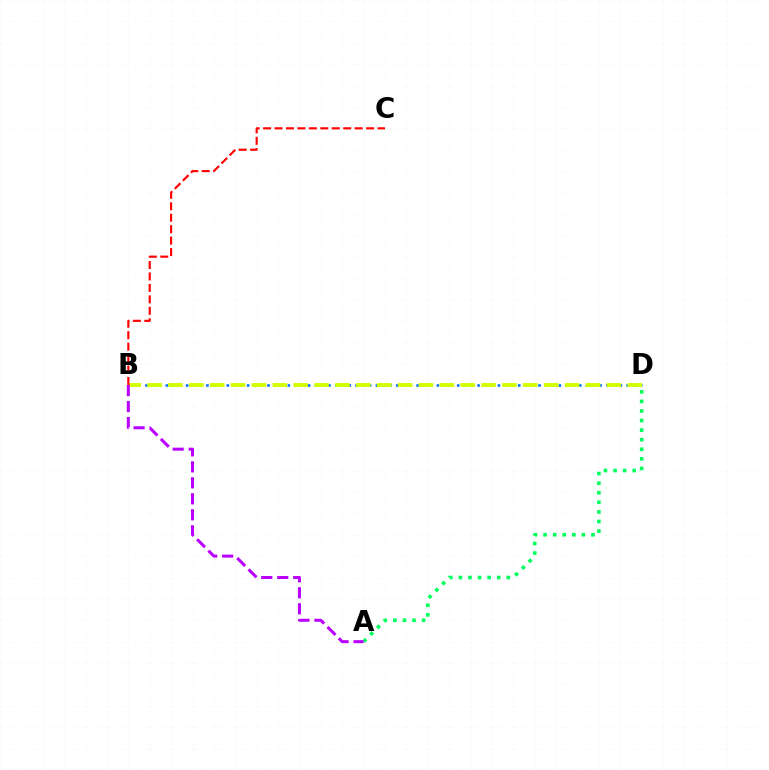{('B', 'D'): [{'color': '#0074ff', 'line_style': 'dotted', 'thickness': 1.84}, {'color': '#d1ff00', 'line_style': 'dashed', 'thickness': 2.84}], ('A', 'D'): [{'color': '#00ff5c', 'line_style': 'dotted', 'thickness': 2.6}], ('B', 'C'): [{'color': '#ff0000', 'line_style': 'dashed', 'thickness': 1.56}], ('A', 'B'): [{'color': '#b900ff', 'line_style': 'dashed', 'thickness': 2.17}]}